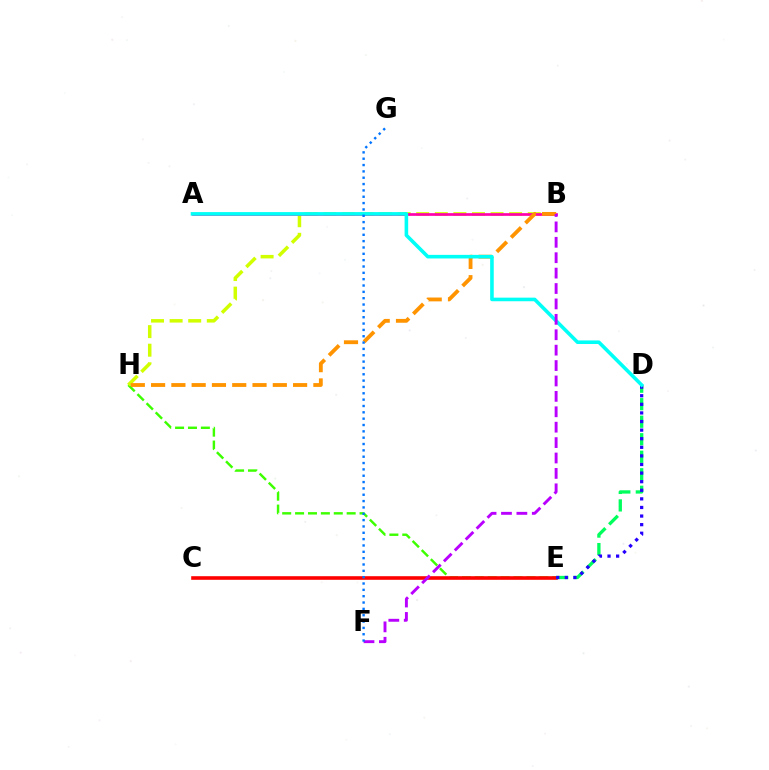{('E', 'H'): [{'color': '#3dff00', 'line_style': 'dashed', 'thickness': 1.75}], ('B', 'H'): [{'color': '#d1ff00', 'line_style': 'dashed', 'thickness': 2.52}, {'color': '#ff9400', 'line_style': 'dashed', 'thickness': 2.76}], ('A', 'B'): [{'color': '#ff00ac', 'line_style': 'solid', 'thickness': 1.94}], ('C', 'E'): [{'color': '#ff0000', 'line_style': 'solid', 'thickness': 2.6}], ('D', 'E'): [{'color': '#00ff5c', 'line_style': 'dashed', 'thickness': 2.38}, {'color': '#2500ff', 'line_style': 'dotted', 'thickness': 2.34}], ('A', 'D'): [{'color': '#00fff6', 'line_style': 'solid', 'thickness': 2.58}], ('B', 'F'): [{'color': '#b900ff', 'line_style': 'dashed', 'thickness': 2.09}], ('F', 'G'): [{'color': '#0074ff', 'line_style': 'dotted', 'thickness': 1.72}]}